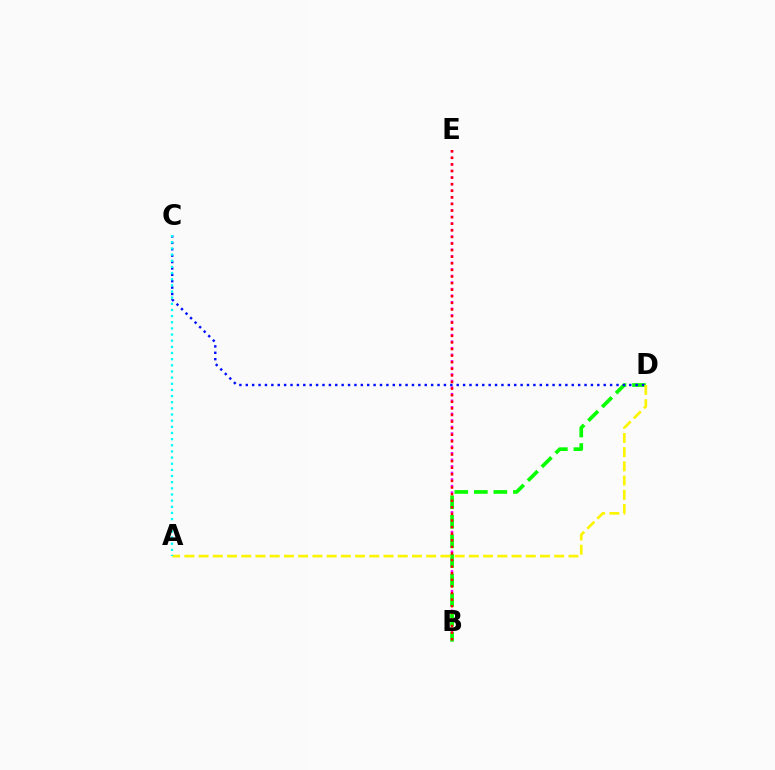{('B', 'E'): [{'color': '#ee00ff', 'line_style': 'dotted', 'thickness': 1.78}, {'color': '#ff0000', 'line_style': 'dotted', 'thickness': 1.79}], ('B', 'D'): [{'color': '#08ff00', 'line_style': 'dashed', 'thickness': 2.65}], ('C', 'D'): [{'color': '#0010ff', 'line_style': 'dotted', 'thickness': 1.74}], ('A', 'D'): [{'color': '#fcf500', 'line_style': 'dashed', 'thickness': 1.93}], ('A', 'C'): [{'color': '#00fff6', 'line_style': 'dotted', 'thickness': 1.67}]}